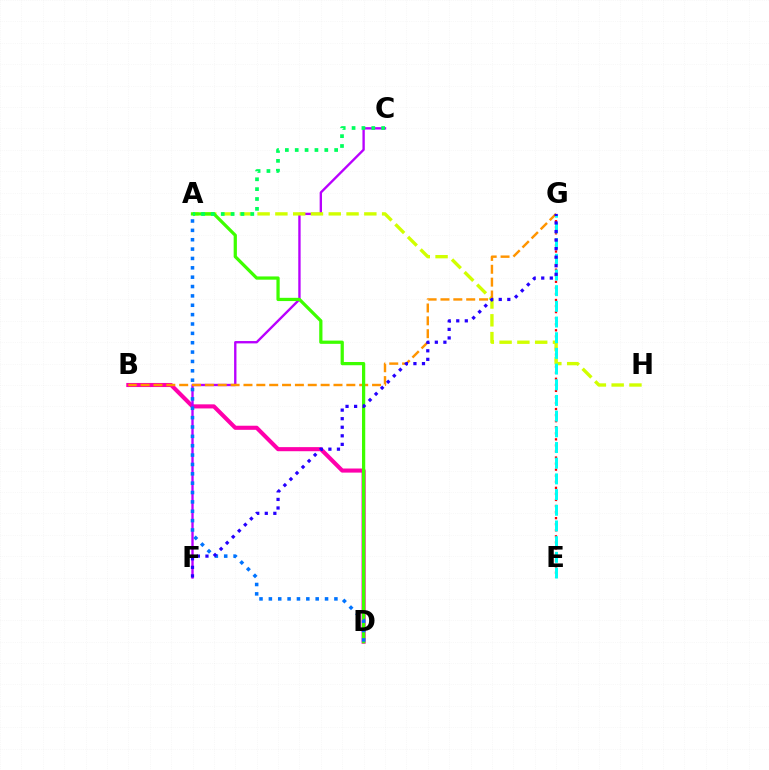{('B', 'D'): [{'color': '#ff00ac', 'line_style': 'solid', 'thickness': 2.95}], ('C', 'F'): [{'color': '#b900ff', 'line_style': 'solid', 'thickness': 1.7}], ('E', 'G'): [{'color': '#ff0000', 'line_style': 'dotted', 'thickness': 1.65}, {'color': '#00fff6', 'line_style': 'dashed', 'thickness': 2.13}], ('A', 'H'): [{'color': '#d1ff00', 'line_style': 'dashed', 'thickness': 2.42}], ('B', 'G'): [{'color': '#ff9400', 'line_style': 'dashed', 'thickness': 1.75}], ('A', 'D'): [{'color': '#3dff00', 'line_style': 'solid', 'thickness': 2.33}, {'color': '#0074ff', 'line_style': 'dotted', 'thickness': 2.54}], ('A', 'C'): [{'color': '#00ff5c', 'line_style': 'dotted', 'thickness': 2.68}], ('F', 'G'): [{'color': '#2500ff', 'line_style': 'dotted', 'thickness': 2.33}]}